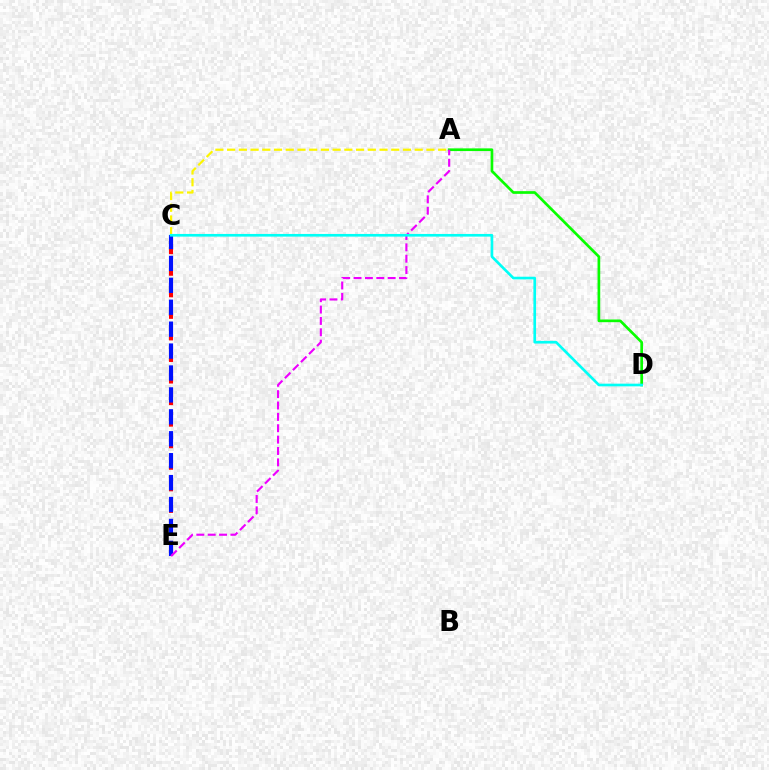{('C', 'E'): [{'color': '#ff0000', 'line_style': 'dashed', 'thickness': 2.93}, {'color': '#0010ff', 'line_style': 'dashed', 'thickness': 2.98}], ('A', 'D'): [{'color': '#08ff00', 'line_style': 'solid', 'thickness': 1.94}], ('A', 'C'): [{'color': '#fcf500', 'line_style': 'dashed', 'thickness': 1.59}], ('A', 'E'): [{'color': '#ee00ff', 'line_style': 'dashed', 'thickness': 1.54}], ('C', 'D'): [{'color': '#00fff6', 'line_style': 'solid', 'thickness': 1.92}]}